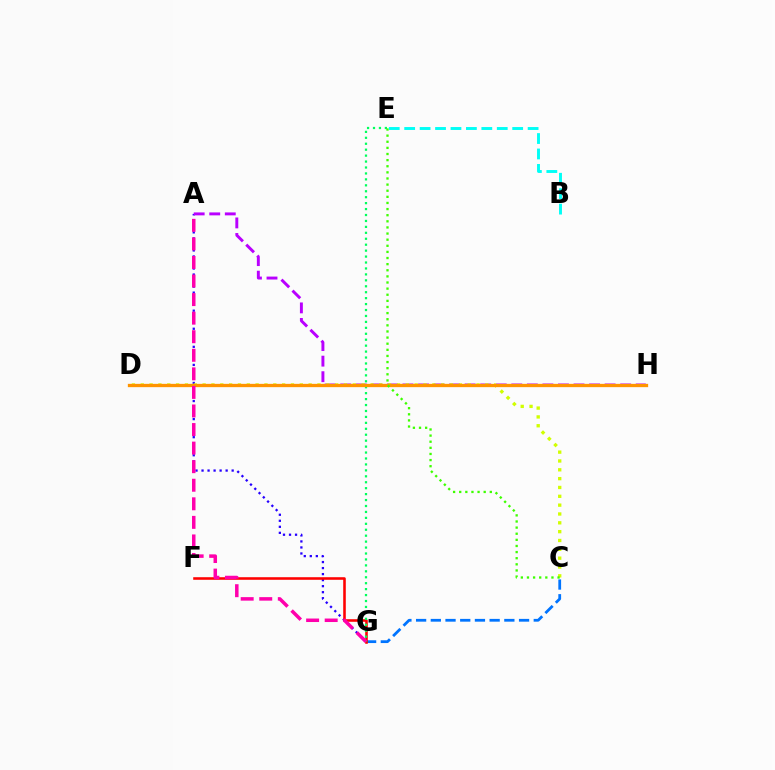{('A', 'G'): [{'color': '#2500ff', 'line_style': 'dotted', 'thickness': 1.64}, {'color': '#ff00ac', 'line_style': 'dashed', 'thickness': 2.52}], ('A', 'H'): [{'color': '#b900ff', 'line_style': 'dashed', 'thickness': 2.11}], ('C', 'G'): [{'color': '#0074ff', 'line_style': 'dashed', 'thickness': 2.0}], ('C', 'D'): [{'color': '#d1ff00', 'line_style': 'dotted', 'thickness': 2.4}], ('F', 'G'): [{'color': '#ff0000', 'line_style': 'solid', 'thickness': 1.85}], ('B', 'E'): [{'color': '#00fff6', 'line_style': 'dashed', 'thickness': 2.1}], ('E', 'G'): [{'color': '#00ff5c', 'line_style': 'dotted', 'thickness': 1.61}], ('D', 'H'): [{'color': '#ff9400', 'line_style': 'solid', 'thickness': 2.38}], ('C', 'E'): [{'color': '#3dff00', 'line_style': 'dotted', 'thickness': 1.66}]}